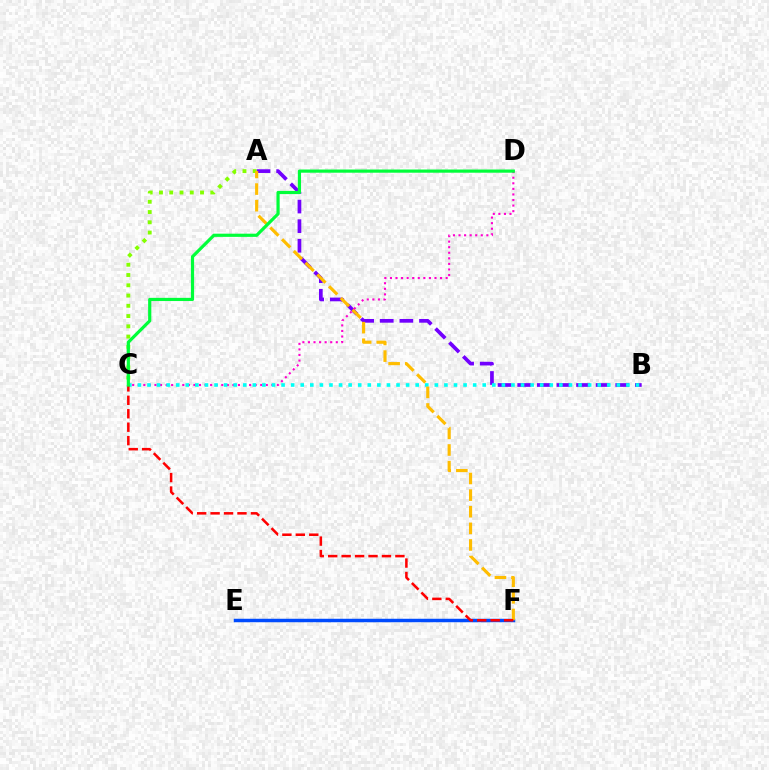{('A', 'B'): [{'color': '#7200ff', 'line_style': 'dashed', 'thickness': 2.66}], ('C', 'D'): [{'color': '#ff00cf', 'line_style': 'dotted', 'thickness': 1.51}, {'color': '#00ff39', 'line_style': 'solid', 'thickness': 2.3}], ('E', 'F'): [{'color': '#004bff', 'line_style': 'solid', 'thickness': 2.5}], ('A', 'C'): [{'color': '#84ff00', 'line_style': 'dotted', 'thickness': 2.79}], ('B', 'C'): [{'color': '#00fff6', 'line_style': 'dotted', 'thickness': 2.6}], ('A', 'F'): [{'color': '#ffbd00', 'line_style': 'dashed', 'thickness': 2.26}], ('C', 'F'): [{'color': '#ff0000', 'line_style': 'dashed', 'thickness': 1.83}]}